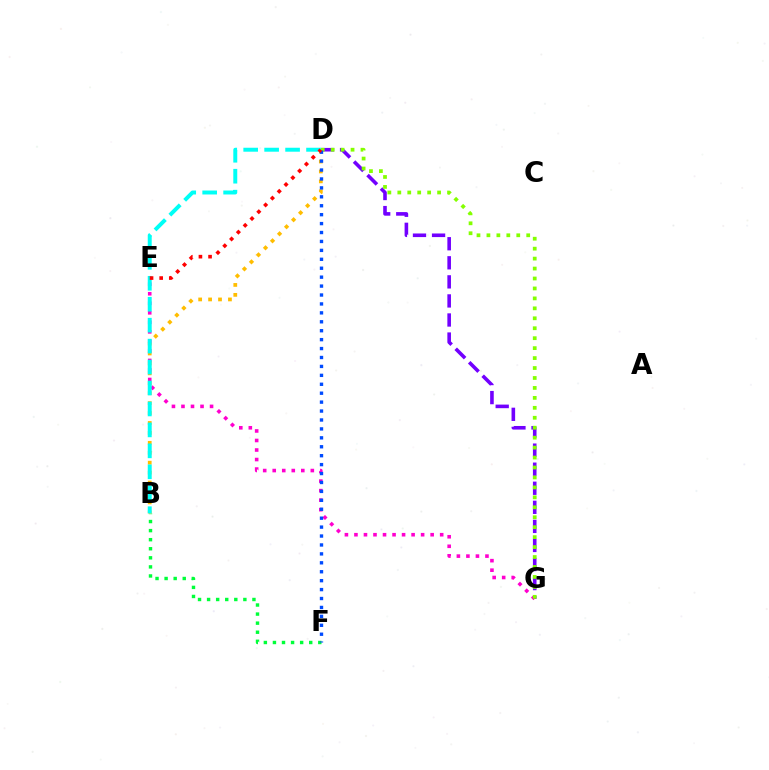{('D', 'G'): [{'color': '#7200ff', 'line_style': 'dashed', 'thickness': 2.59}, {'color': '#84ff00', 'line_style': 'dotted', 'thickness': 2.7}], ('B', 'F'): [{'color': '#00ff39', 'line_style': 'dotted', 'thickness': 2.46}], ('E', 'G'): [{'color': '#ff00cf', 'line_style': 'dotted', 'thickness': 2.59}], ('B', 'D'): [{'color': '#ffbd00', 'line_style': 'dotted', 'thickness': 2.7}, {'color': '#00fff6', 'line_style': 'dashed', 'thickness': 2.85}], ('D', 'F'): [{'color': '#004bff', 'line_style': 'dotted', 'thickness': 2.43}], ('D', 'E'): [{'color': '#ff0000', 'line_style': 'dotted', 'thickness': 2.62}]}